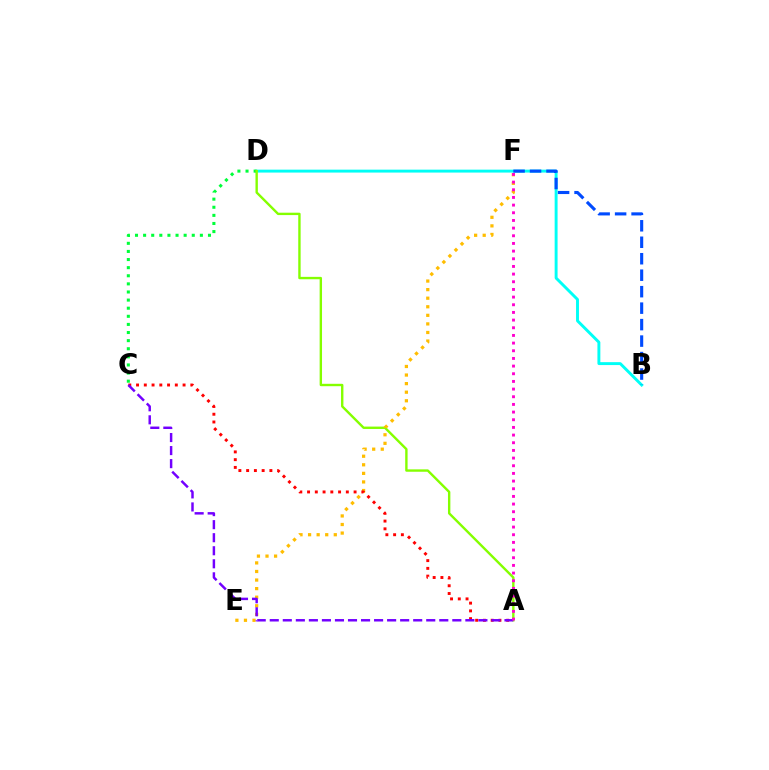{('B', 'D'): [{'color': '#00fff6', 'line_style': 'solid', 'thickness': 2.1}], ('C', 'D'): [{'color': '#00ff39', 'line_style': 'dotted', 'thickness': 2.2}], ('B', 'F'): [{'color': '#004bff', 'line_style': 'dashed', 'thickness': 2.24}], ('A', 'D'): [{'color': '#84ff00', 'line_style': 'solid', 'thickness': 1.72}], ('E', 'F'): [{'color': '#ffbd00', 'line_style': 'dotted', 'thickness': 2.33}], ('A', 'C'): [{'color': '#ff0000', 'line_style': 'dotted', 'thickness': 2.11}, {'color': '#7200ff', 'line_style': 'dashed', 'thickness': 1.77}], ('A', 'F'): [{'color': '#ff00cf', 'line_style': 'dotted', 'thickness': 2.08}]}